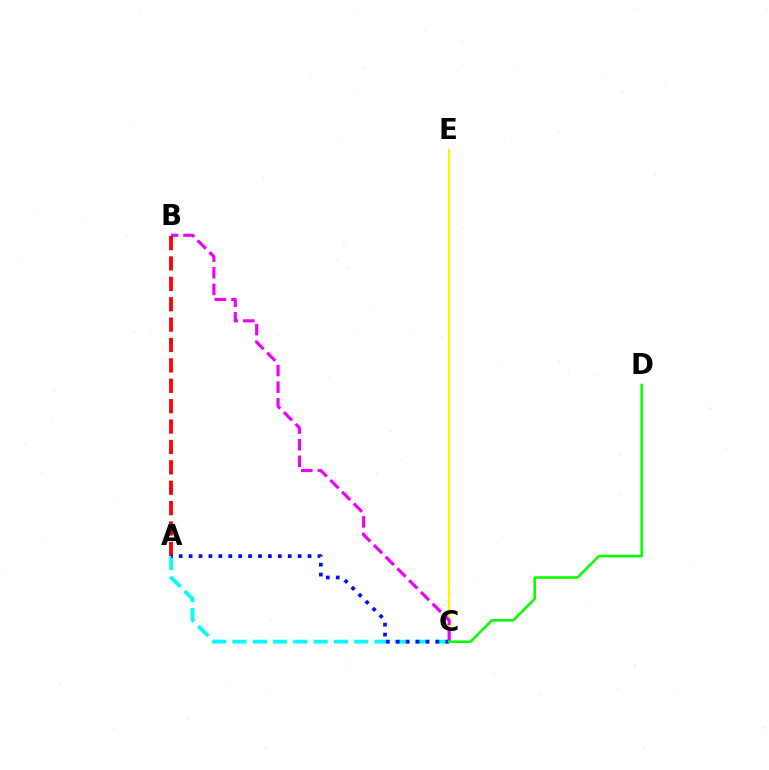{('C', 'E'): [{'color': '#fcf500', 'line_style': 'solid', 'thickness': 1.59}], ('A', 'C'): [{'color': '#00fff6', 'line_style': 'dashed', 'thickness': 2.76}, {'color': '#0010ff', 'line_style': 'dotted', 'thickness': 2.69}], ('B', 'C'): [{'color': '#ee00ff', 'line_style': 'dashed', 'thickness': 2.26}], ('A', 'B'): [{'color': '#ff0000', 'line_style': 'dashed', 'thickness': 2.77}], ('C', 'D'): [{'color': '#08ff00', 'line_style': 'solid', 'thickness': 1.87}]}